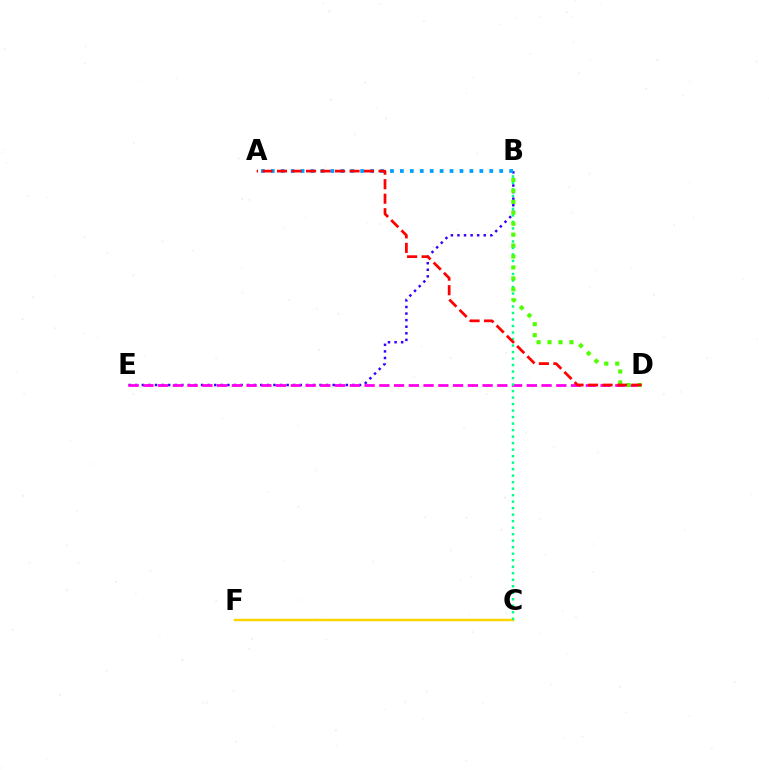{('B', 'E'): [{'color': '#3700ff', 'line_style': 'dotted', 'thickness': 1.79}], ('C', 'F'): [{'color': '#ffd500', 'line_style': 'solid', 'thickness': 1.76}], ('D', 'E'): [{'color': '#ff00ed', 'line_style': 'dashed', 'thickness': 2.0}], ('B', 'C'): [{'color': '#00ff86', 'line_style': 'dotted', 'thickness': 1.77}], ('B', 'D'): [{'color': '#4fff00', 'line_style': 'dotted', 'thickness': 2.97}], ('A', 'B'): [{'color': '#009eff', 'line_style': 'dotted', 'thickness': 2.7}], ('A', 'D'): [{'color': '#ff0000', 'line_style': 'dashed', 'thickness': 1.97}]}